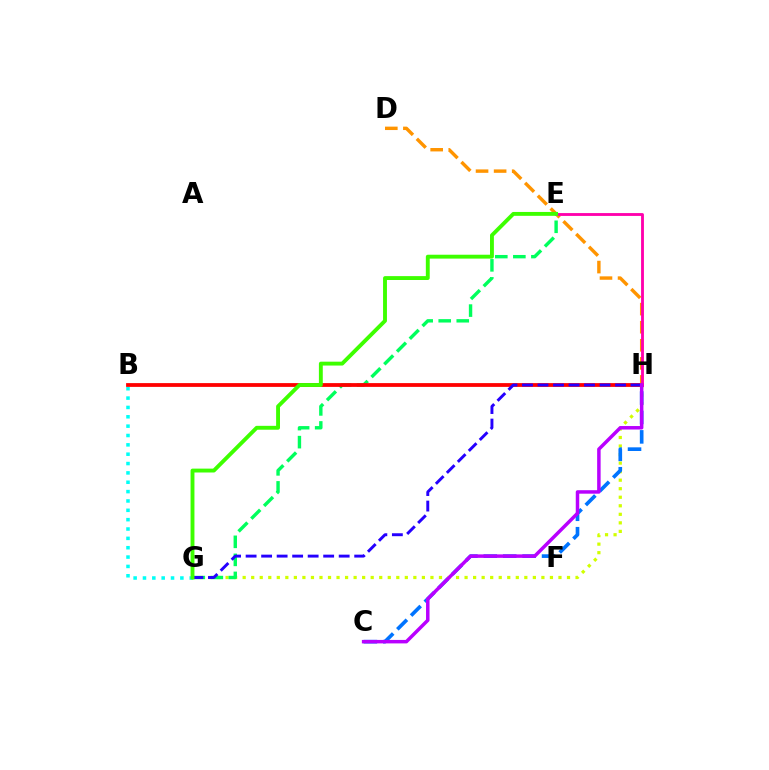{('B', 'G'): [{'color': '#00fff6', 'line_style': 'dotted', 'thickness': 2.54}], ('G', 'H'): [{'color': '#d1ff00', 'line_style': 'dotted', 'thickness': 2.32}, {'color': '#2500ff', 'line_style': 'dashed', 'thickness': 2.11}], ('E', 'G'): [{'color': '#00ff5c', 'line_style': 'dashed', 'thickness': 2.45}, {'color': '#3dff00', 'line_style': 'solid', 'thickness': 2.79}], ('C', 'H'): [{'color': '#0074ff', 'line_style': 'dashed', 'thickness': 2.64}, {'color': '#b900ff', 'line_style': 'solid', 'thickness': 2.51}], ('B', 'H'): [{'color': '#ff0000', 'line_style': 'solid', 'thickness': 2.72}], ('D', 'H'): [{'color': '#ff9400', 'line_style': 'dashed', 'thickness': 2.46}], ('E', 'H'): [{'color': '#ff00ac', 'line_style': 'solid', 'thickness': 2.05}]}